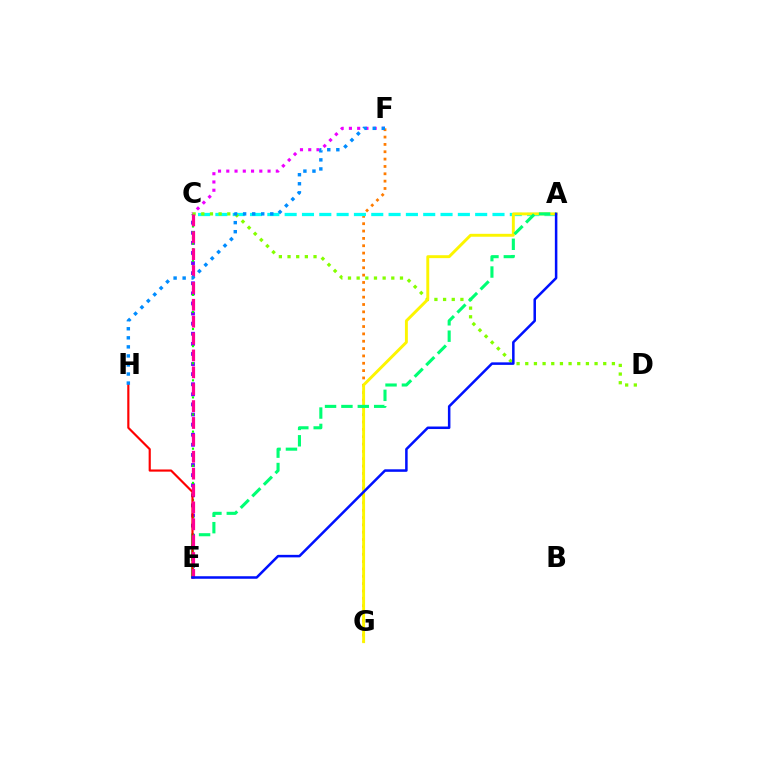{('C', 'E'): [{'color': '#7200ff', 'line_style': 'dotted', 'thickness': 2.74}, {'color': '#08ff00', 'line_style': 'dotted', 'thickness': 1.55}, {'color': '#ff0094', 'line_style': 'dashed', 'thickness': 2.29}], ('C', 'F'): [{'color': '#ee00ff', 'line_style': 'dotted', 'thickness': 2.24}], ('F', 'G'): [{'color': '#ff7c00', 'line_style': 'dotted', 'thickness': 2.0}], ('A', 'C'): [{'color': '#00fff6', 'line_style': 'dashed', 'thickness': 2.35}], ('C', 'D'): [{'color': '#84ff00', 'line_style': 'dotted', 'thickness': 2.35}], ('A', 'G'): [{'color': '#fcf500', 'line_style': 'solid', 'thickness': 2.1}], ('A', 'E'): [{'color': '#00ff74', 'line_style': 'dashed', 'thickness': 2.22}, {'color': '#0010ff', 'line_style': 'solid', 'thickness': 1.82}], ('E', 'H'): [{'color': '#ff0000', 'line_style': 'solid', 'thickness': 1.56}], ('F', 'H'): [{'color': '#008cff', 'line_style': 'dotted', 'thickness': 2.46}]}